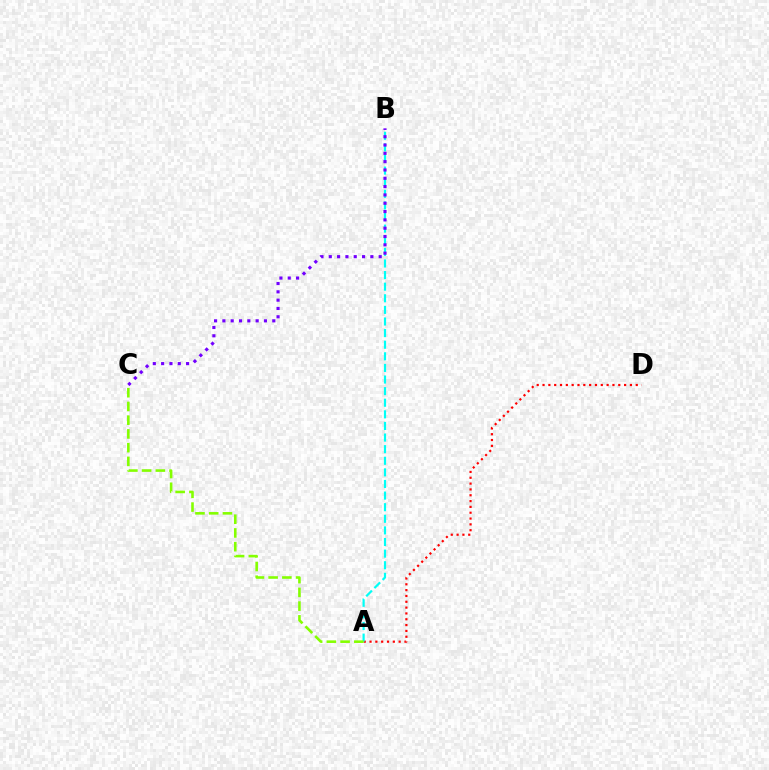{('A', 'D'): [{'color': '#ff0000', 'line_style': 'dotted', 'thickness': 1.58}], ('A', 'B'): [{'color': '#00fff6', 'line_style': 'dashed', 'thickness': 1.58}], ('B', 'C'): [{'color': '#7200ff', 'line_style': 'dotted', 'thickness': 2.26}], ('A', 'C'): [{'color': '#84ff00', 'line_style': 'dashed', 'thickness': 1.87}]}